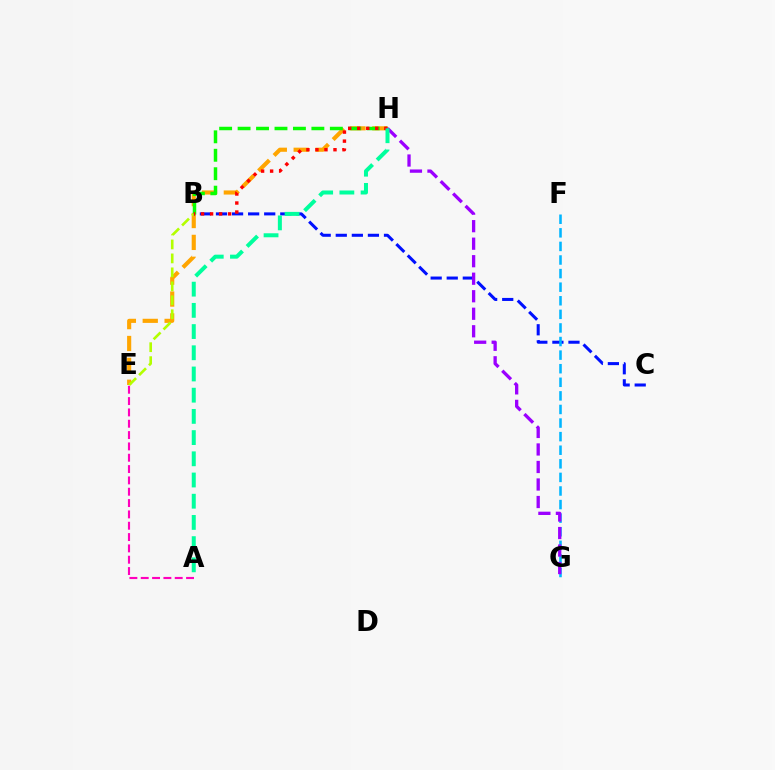{('E', 'H'): [{'color': '#ffa500', 'line_style': 'dashed', 'thickness': 2.97}], ('B', 'C'): [{'color': '#0010ff', 'line_style': 'dashed', 'thickness': 2.18}], ('F', 'G'): [{'color': '#00b5ff', 'line_style': 'dashed', 'thickness': 1.85}], ('A', 'E'): [{'color': '#ff00bd', 'line_style': 'dashed', 'thickness': 1.54}], ('B', 'H'): [{'color': '#08ff00', 'line_style': 'dashed', 'thickness': 2.51}, {'color': '#ff0000', 'line_style': 'dotted', 'thickness': 2.45}], ('B', 'E'): [{'color': '#b3ff00', 'line_style': 'dashed', 'thickness': 1.9}], ('G', 'H'): [{'color': '#9b00ff', 'line_style': 'dashed', 'thickness': 2.38}], ('A', 'H'): [{'color': '#00ff9d', 'line_style': 'dashed', 'thickness': 2.88}]}